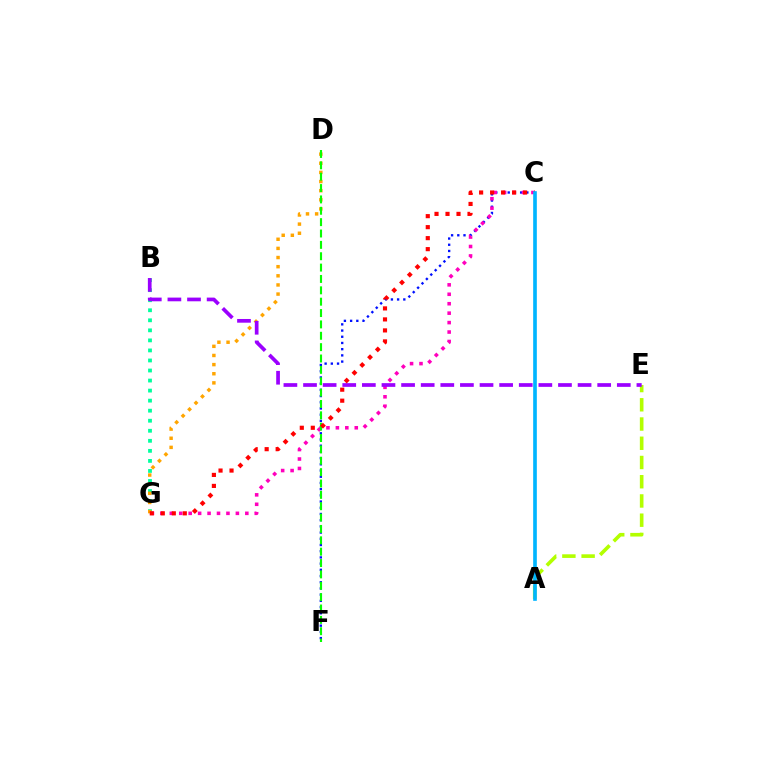{('C', 'F'): [{'color': '#0010ff', 'line_style': 'dotted', 'thickness': 1.69}], ('B', 'G'): [{'color': '#00ff9d', 'line_style': 'dotted', 'thickness': 2.73}], ('D', 'G'): [{'color': '#ffa500', 'line_style': 'dotted', 'thickness': 2.48}], ('A', 'E'): [{'color': '#b3ff00', 'line_style': 'dashed', 'thickness': 2.61}], ('C', 'G'): [{'color': '#ff00bd', 'line_style': 'dotted', 'thickness': 2.57}, {'color': '#ff0000', 'line_style': 'dotted', 'thickness': 2.99}], ('B', 'E'): [{'color': '#9b00ff', 'line_style': 'dashed', 'thickness': 2.66}], ('D', 'F'): [{'color': '#08ff00', 'line_style': 'dashed', 'thickness': 1.54}], ('A', 'C'): [{'color': '#00b5ff', 'line_style': 'solid', 'thickness': 2.63}]}